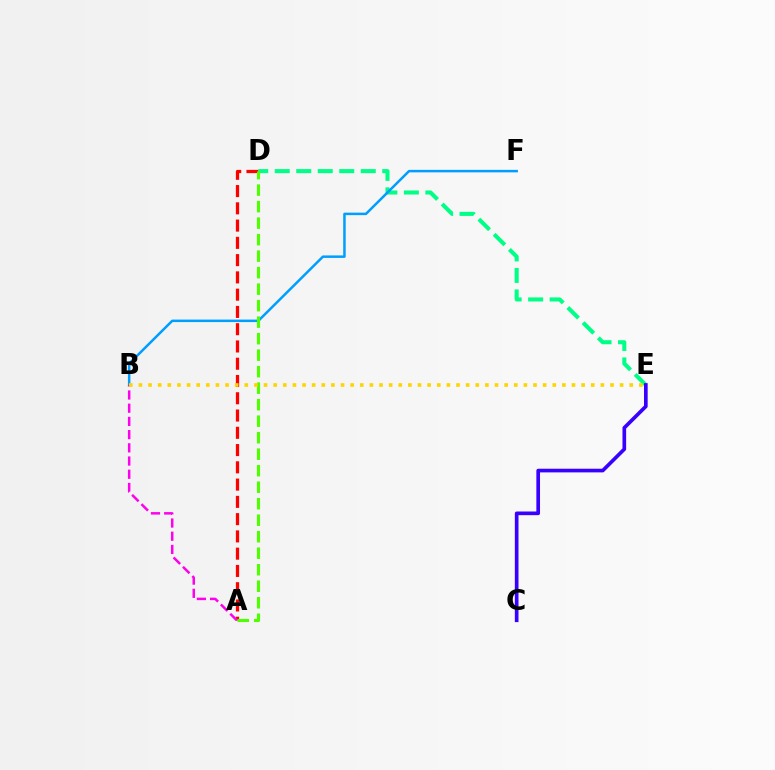{('A', 'D'): [{'color': '#ff0000', 'line_style': 'dashed', 'thickness': 2.35}, {'color': '#4fff00', 'line_style': 'dashed', 'thickness': 2.24}], ('D', 'E'): [{'color': '#00ff86', 'line_style': 'dashed', 'thickness': 2.92}], ('C', 'E'): [{'color': '#3700ff', 'line_style': 'solid', 'thickness': 2.64}], ('B', 'F'): [{'color': '#009eff', 'line_style': 'solid', 'thickness': 1.8}], ('A', 'B'): [{'color': '#ff00ed', 'line_style': 'dashed', 'thickness': 1.79}], ('B', 'E'): [{'color': '#ffd500', 'line_style': 'dotted', 'thickness': 2.61}]}